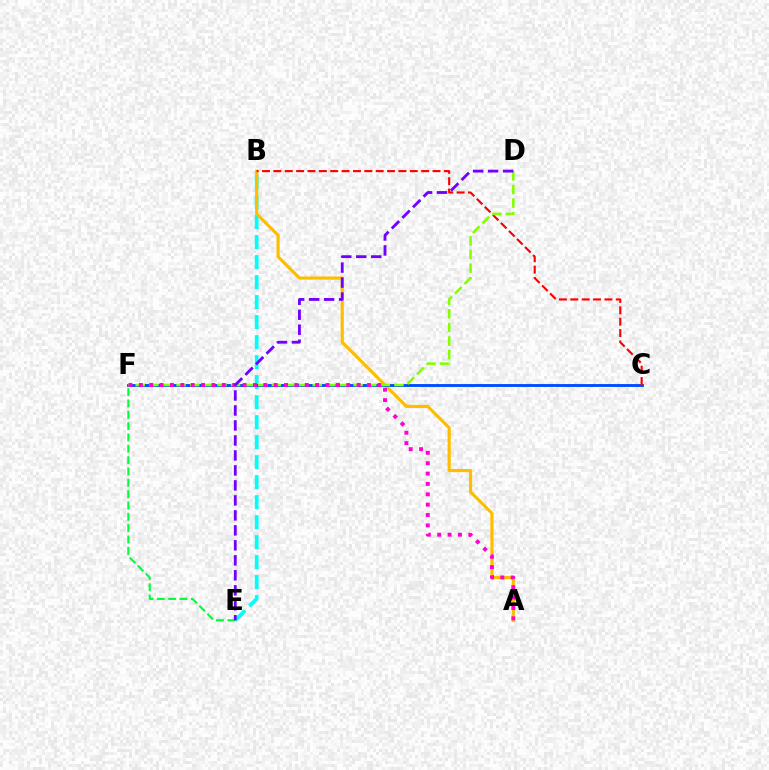{('B', 'E'): [{'color': '#00fff6', 'line_style': 'dashed', 'thickness': 2.72}], ('E', 'F'): [{'color': '#00ff39', 'line_style': 'dashed', 'thickness': 1.54}], ('A', 'B'): [{'color': '#ffbd00', 'line_style': 'solid', 'thickness': 2.28}], ('C', 'F'): [{'color': '#004bff', 'line_style': 'solid', 'thickness': 2.06}], ('B', 'C'): [{'color': '#ff0000', 'line_style': 'dashed', 'thickness': 1.54}], ('D', 'F'): [{'color': '#84ff00', 'line_style': 'dashed', 'thickness': 1.85}], ('A', 'F'): [{'color': '#ff00cf', 'line_style': 'dotted', 'thickness': 2.82}], ('D', 'E'): [{'color': '#7200ff', 'line_style': 'dashed', 'thickness': 2.04}]}